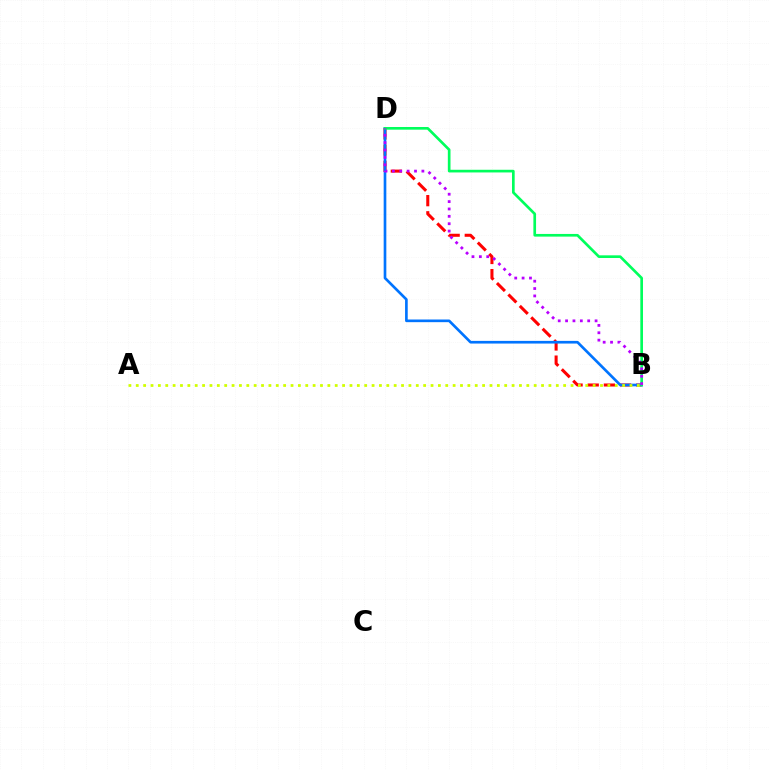{('B', 'D'): [{'color': '#ff0000', 'line_style': 'dashed', 'thickness': 2.19}, {'color': '#0074ff', 'line_style': 'solid', 'thickness': 1.92}, {'color': '#00ff5c', 'line_style': 'solid', 'thickness': 1.93}, {'color': '#b900ff', 'line_style': 'dotted', 'thickness': 2.0}], ('A', 'B'): [{'color': '#d1ff00', 'line_style': 'dotted', 'thickness': 2.0}]}